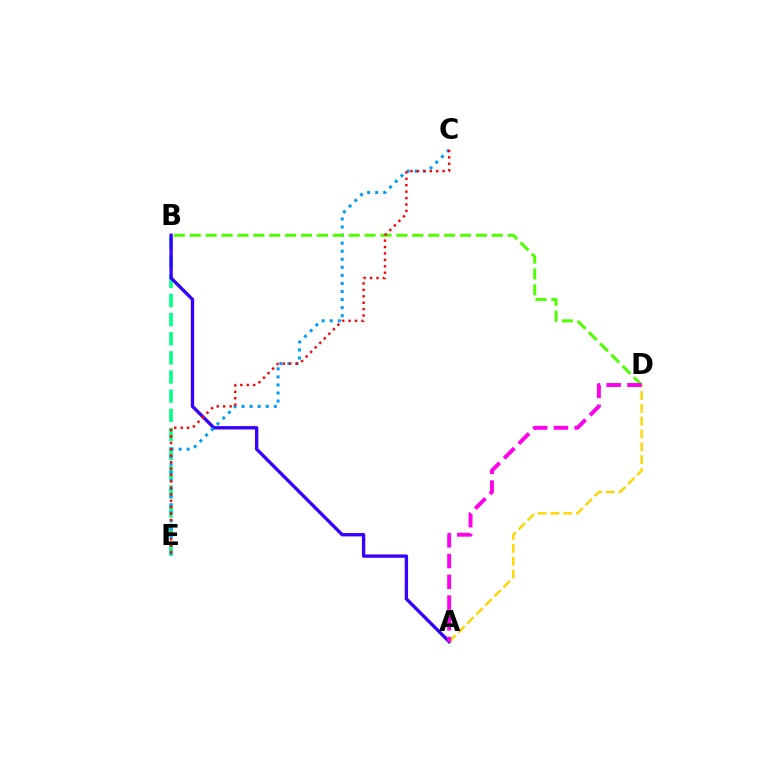{('B', 'E'): [{'color': '#00ff86', 'line_style': 'dashed', 'thickness': 2.6}], ('A', 'B'): [{'color': '#3700ff', 'line_style': 'solid', 'thickness': 2.41}], ('C', 'E'): [{'color': '#009eff', 'line_style': 'dotted', 'thickness': 2.19}, {'color': '#ff0000', 'line_style': 'dotted', 'thickness': 1.75}], ('B', 'D'): [{'color': '#4fff00', 'line_style': 'dashed', 'thickness': 2.16}], ('A', 'D'): [{'color': '#ffd500', 'line_style': 'dashed', 'thickness': 1.74}, {'color': '#ff00ed', 'line_style': 'dashed', 'thickness': 2.82}]}